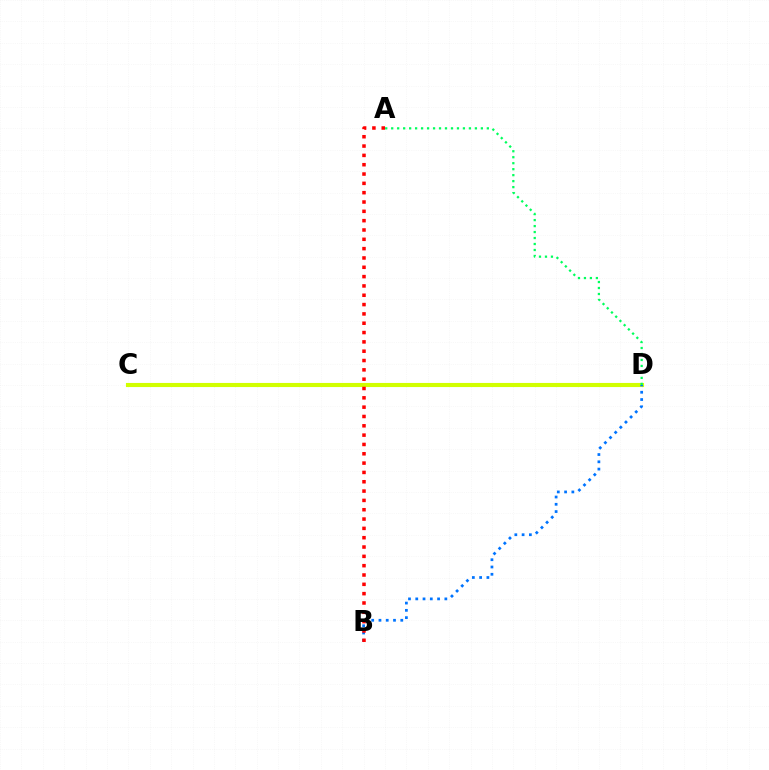{('C', 'D'): [{'color': '#b900ff', 'line_style': 'solid', 'thickness': 2.64}, {'color': '#d1ff00', 'line_style': 'solid', 'thickness': 2.96}], ('A', 'D'): [{'color': '#00ff5c', 'line_style': 'dotted', 'thickness': 1.62}], ('B', 'D'): [{'color': '#0074ff', 'line_style': 'dotted', 'thickness': 1.98}], ('A', 'B'): [{'color': '#ff0000', 'line_style': 'dotted', 'thickness': 2.53}]}